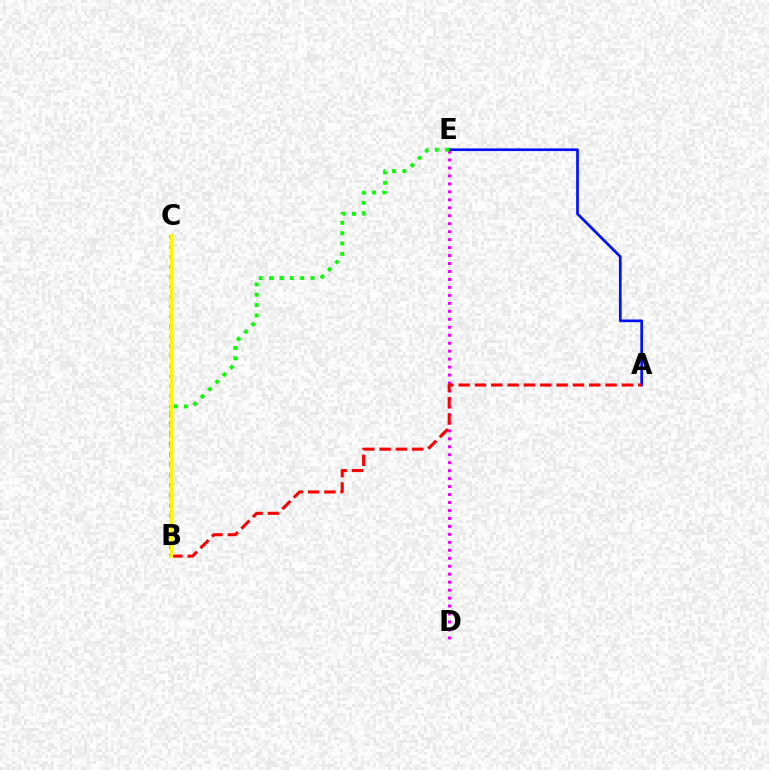{('A', 'E'): [{'color': '#0010ff', 'line_style': 'solid', 'thickness': 1.94}], ('D', 'E'): [{'color': '#ee00ff', 'line_style': 'dotted', 'thickness': 2.16}], ('B', 'E'): [{'color': '#08ff00', 'line_style': 'dotted', 'thickness': 2.81}], ('A', 'B'): [{'color': '#ff0000', 'line_style': 'dashed', 'thickness': 2.22}], ('B', 'C'): [{'color': '#00fff6', 'line_style': 'dotted', 'thickness': 2.7}, {'color': '#fcf500', 'line_style': 'solid', 'thickness': 2.19}]}